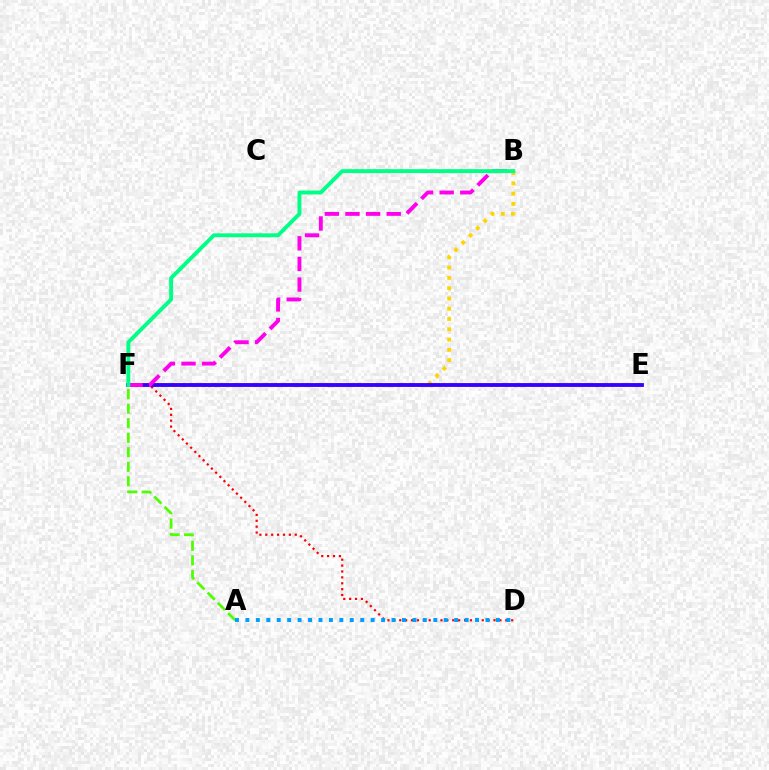{('D', 'F'): [{'color': '#ff0000', 'line_style': 'dotted', 'thickness': 1.6}], ('B', 'F'): [{'color': '#ffd500', 'line_style': 'dotted', 'thickness': 2.79}, {'color': '#ff00ed', 'line_style': 'dashed', 'thickness': 2.8}, {'color': '#00ff86', 'line_style': 'solid', 'thickness': 2.81}], ('E', 'F'): [{'color': '#3700ff', 'line_style': 'solid', 'thickness': 2.77}], ('A', 'F'): [{'color': '#4fff00', 'line_style': 'dashed', 'thickness': 1.97}], ('A', 'D'): [{'color': '#009eff', 'line_style': 'dotted', 'thickness': 2.84}]}